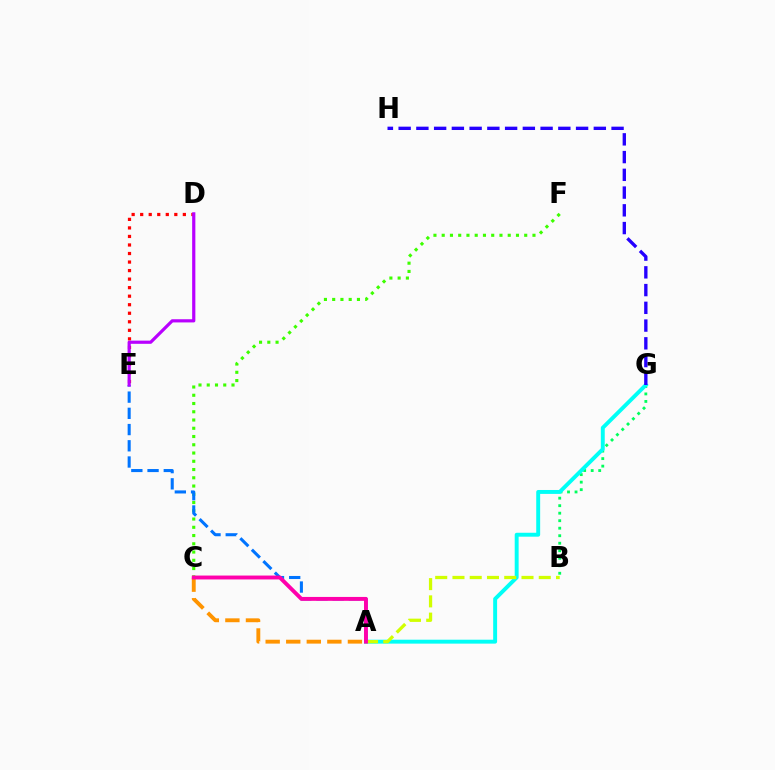{('C', 'F'): [{'color': '#3dff00', 'line_style': 'dotted', 'thickness': 2.24}], ('B', 'G'): [{'color': '#00ff5c', 'line_style': 'dotted', 'thickness': 2.04}], ('D', 'E'): [{'color': '#ff0000', 'line_style': 'dotted', 'thickness': 2.32}, {'color': '#b900ff', 'line_style': 'solid', 'thickness': 2.3}], ('A', 'E'): [{'color': '#0074ff', 'line_style': 'dashed', 'thickness': 2.2}], ('A', 'G'): [{'color': '#00fff6', 'line_style': 'solid', 'thickness': 2.82}], ('A', 'B'): [{'color': '#d1ff00', 'line_style': 'dashed', 'thickness': 2.34}], ('G', 'H'): [{'color': '#2500ff', 'line_style': 'dashed', 'thickness': 2.41}], ('A', 'C'): [{'color': '#ff9400', 'line_style': 'dashed', 'thickness': 2.79}, {'color': '#ff00ac', 'line_style': 'solid', 'thickness': 2.81}]}